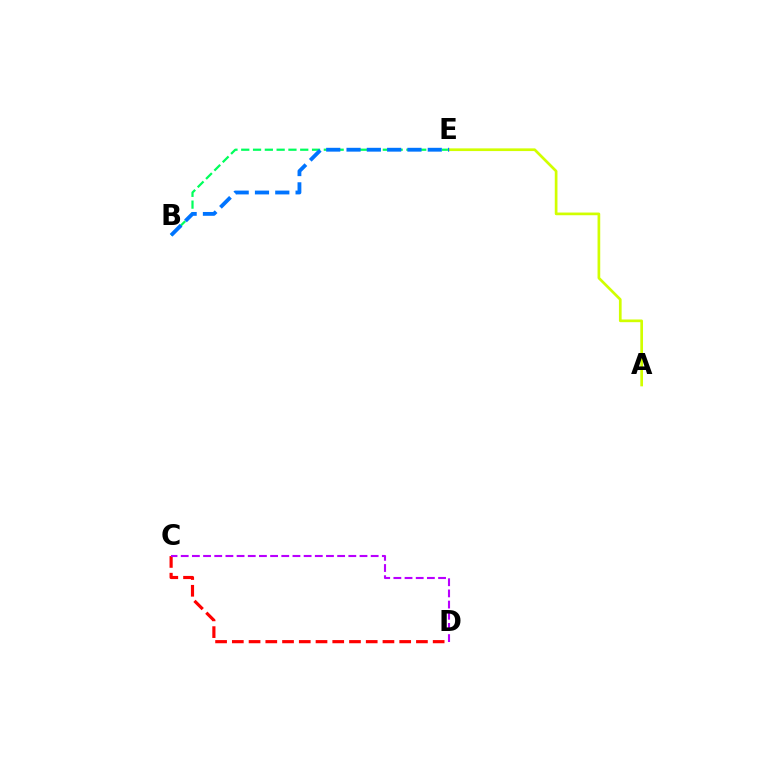{('C', 'D'): [{'color': '#ff0000', 'line_style': 'dashed', 'thickness': 2.27}, {'color': '#b900ff', 'line_style': 'dashed', 'thickness': 1.52}], ('B', 'E'): [{'color': '#00ff5c', 'line_style': 'dashed', 'thickness': 1.6}, {'color': '#0074ff', 'line_style': 'dashed', 'thickness': 2.76}], ('A', 'E'): [{'color': '#d1ff00', 'line_style': 'solid', 'thickness': 1.94}]}